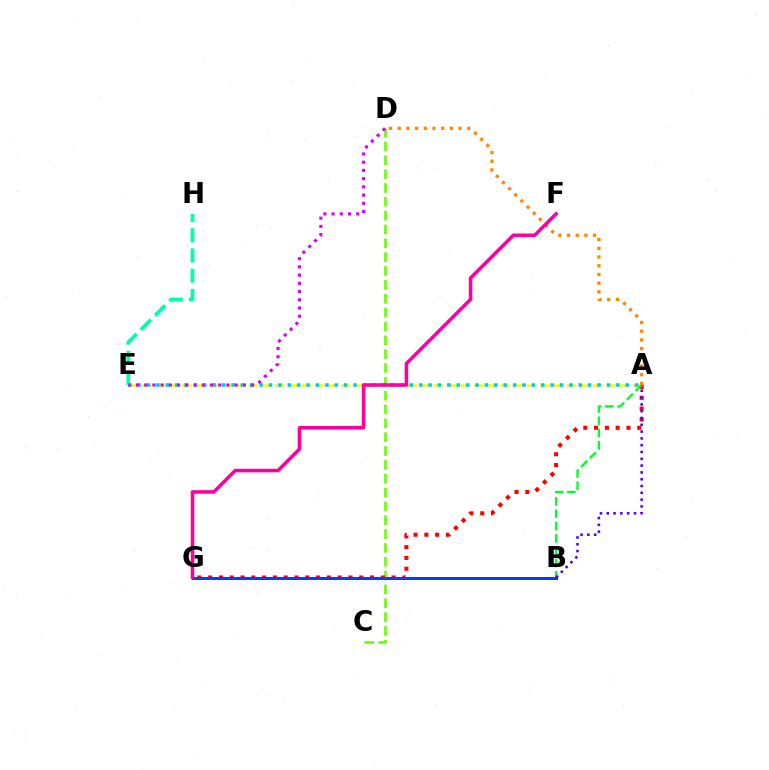{('C', 'D'): [{'color': '#66ff00', 'line_style': 'dashed', 'thickness': 1.88}], ('A', 'E'): [{'color': '#eeff00', 'line_style': 'dashed', 'thickness': 1.8}, {'color': '#00c7ff', 'line_style': 'dotted', 'thickness': 2.55}], ('A', 'G'): [{'color': '#ff0000', 'line_style': 'dotted', 'thickness': 2.93}], ('A', 'B'): [{'color': '#00ff27', 'line_style': 'dashed', 'thickness': 1.67}, {'color': '#4f00ff', 'line_style': 'dotted', 'thickness': 1.85}], ('B', 'G'): [{'color': '#003fff', 'line_style': 'solid', 'thickness': 2.15}], ('A', 'D'): [{'color': '#ff8800', 'line_style': 'dotted', 'thickness': 2.36}], ('E', 'H'): [{'color': '#00ffaf', 'line_style': 'dashed', 'thickness': 2.74}], ('D', 'E'): [{'color': '#d600ff', 'line_style': 'dotted', 'thickness': 2.24}], ('F', 'G'): [{'color': '#ff00a0', 'line_style': 'solid', 'thickness': 2.56}]}